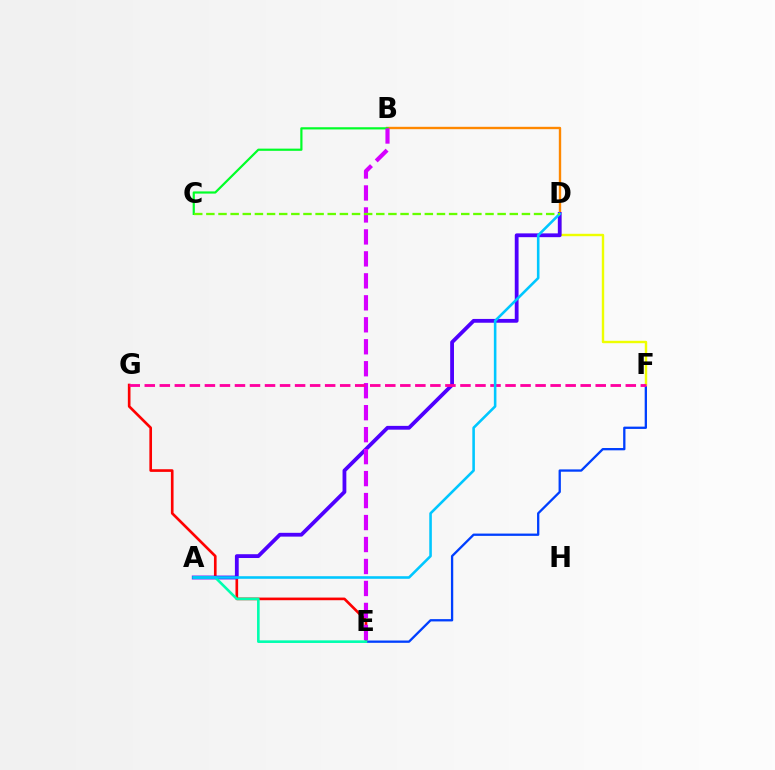{('E', 'G'): [{'color': '#ff0000', 'line_style': 'solid', 'thickness': 1.91}], ('E', 'F'): [{'color': '#003fff', 'line_style': 'solid', 'thickness': 1.66}], ('B', 'D'): [{'color': '#ff8800', 'line_style': 'solid', 'thickness': 1.71}], ('D', 'F'): [{'color': '#eeff00', 'line_style': 'solid', 'thickness': 1.74}], ('A', 'D'): [{'color': '#4f00ff', 'line_style': 'solid', 'thickness': 2.74}, {'color': '#00c7ff', 'line_style': 'solid', 'thickness': 1.86}], ('B', 'C'): [{'color': '#00ff27', 'line_style': 'solid', 'thickness': 1.58}], ('B', 'E'): [{'color': '#d600ff', 'line_style': 'dashed', 'thickness': 2.98}], ('A', 'E'): [{'color': '#00ffaf', 'line_style': 'solid', 'thickness': 1.87}], ('F', 'G'): [{'color': '#ff00a0', 'line_style': 'dashed', 'thickness': 2.04}], ('C', 'D'): [{'color': '#66ff00', 'line_style': 'dashed', 'thickness': 1.65}]}